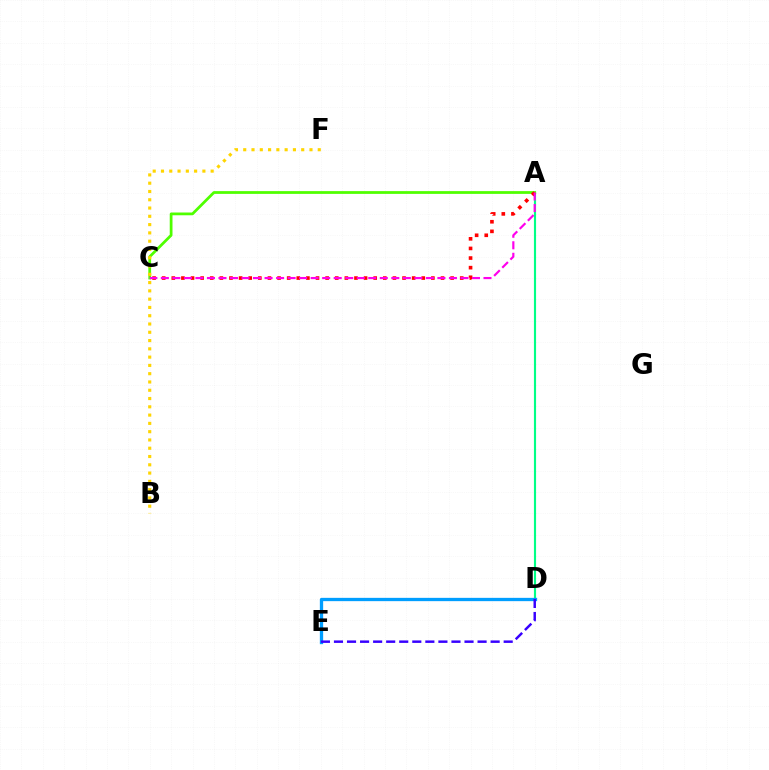{('A', 'D'): [{'color': '#00ff86', 'line_style': 'solid', 'thickness': 1.54}], ('A', 'C'): [{'color': '#4fff00', 'line_style': 'solid', 'thickness': 1.99}, {'color': '#ff0000', 'line_style': 'dotted', 'thickness': 2.61}, {'color': '#ff00ed', 'line_style': 'dashed', 'thickness': 1.57}], ('D', 'E'): [{'color': '#009eff', 'line_style': 'solid', 'thickness': 2.37}, {'color': '#3700ff', 'line_style': 'dashed', 'thickness': 1.77}], ('B', 'F'): [{'color': '#ffd500', 'line_style': 'dotted', 'thickness': 2.25}]}